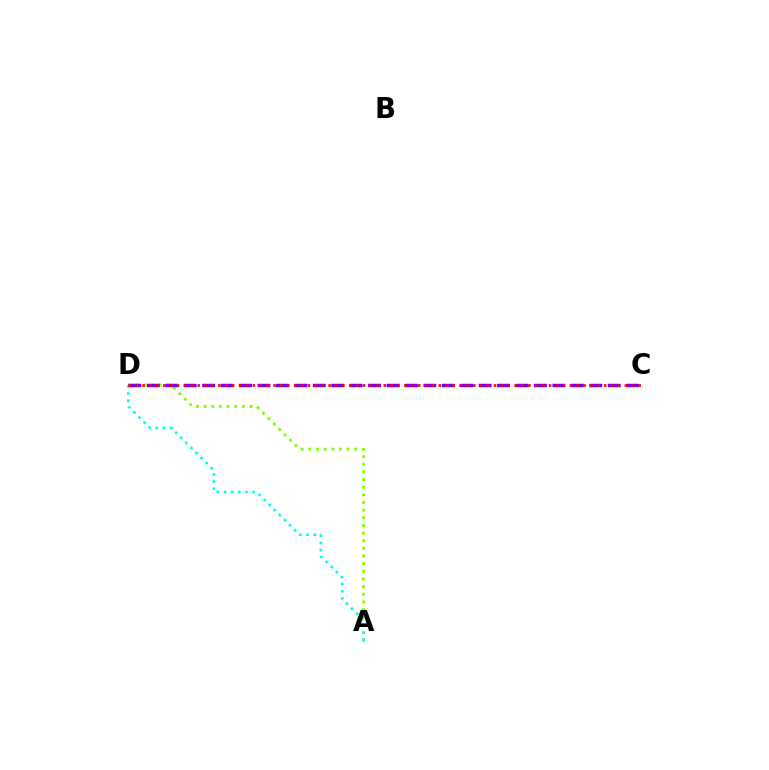{('A', 'D'): [{'color': '#84ff00', 'line_style': 'dotted', 'thickness': 2.08}, {'color': '#00fff6', 'line_style': 'dotted', 'thickness': 1.95}], ('C', 'D'): [{'color': '#7200ff', 'line_style': 'dashed', 'thickness': 2.5}, {'color': '#ff0000', 'line_style': 'dotted', 'thickness': 1.87}]}